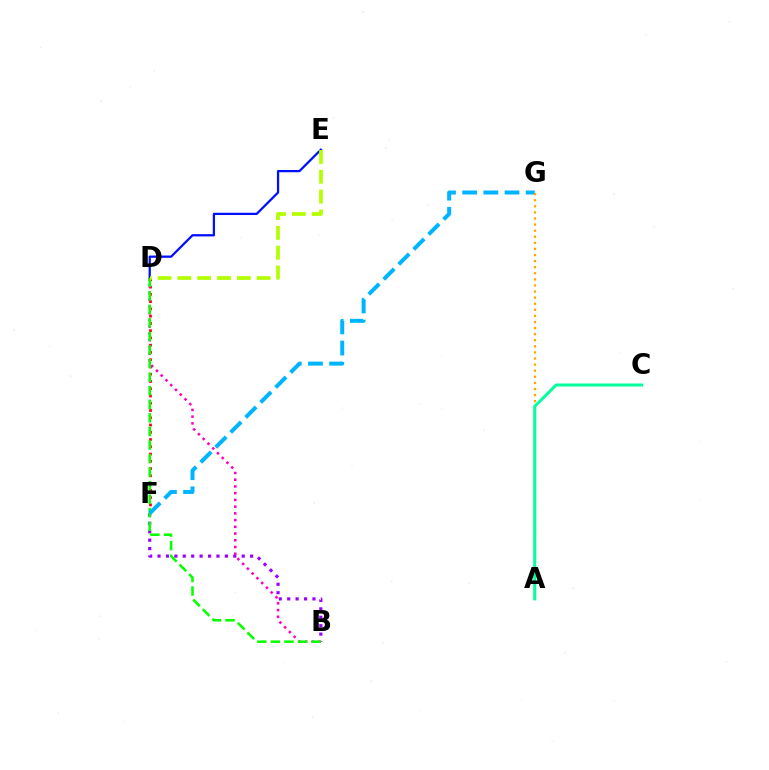{('D', 'F'): [{'color': '#ff0000', 'line_style': 'dotted', 'thickness': 1.97}], ('B', 'F'): [{'color': '#9b00ff', 'line_style': 'dotted', 'thickness': 2.29}], ('D', 'E'): [{'color': '#0010ff', 'line_style': 'solid', 'thickness': 1.63}, {'color': '#b3ff00', 'line_style': 'dashed', 'thickness': 2.69}], ('B', 'D'): [{'color': '#ff00bd', 'line_style': 'dotted', 'thickness': 1.83}, {'color': '#08ff00', 'line_style': 'dashed', 'thickness': 1.84}], ('F', 'G'): [{'color': '#00b5ff', 'line_style': 'dashed', 'thickness': 2.88}], ('A', 'G'): [{'color': '#ffa500', 'line_style': 'dotted', 'thickness': 1.65}], ('A', 'C'): [{'color': '#00ff9d', 'line_style': 'solid', 'thickness': 2.15}]}